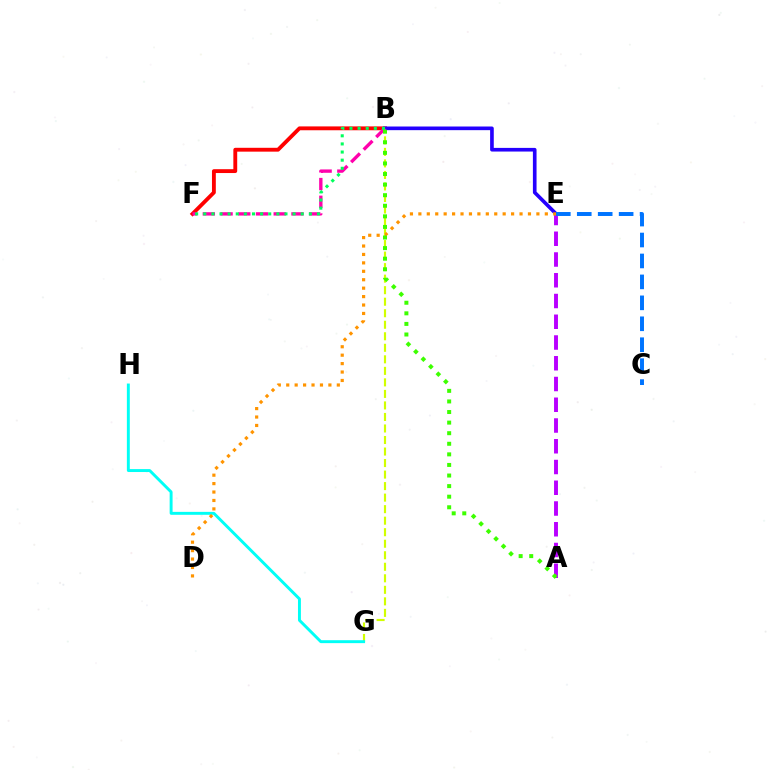{('B', 'G'): [{'color': '#d1ff00', 'line_style': 'dashed', 'thickness': 1.57}], ('B', 'F'): [{'color': '#ff0000', 'line_style': 'solid', 'thickness': 2.77}, {'color': '#ff00ac', 'line_style': 'dashed', 'thickness': 2.41}, {'color': '#00ff5c', 'line_style': 'dotted', 'thickness': 2.21}], ('B', 'E'): [{'color': '#2500ff', 'line_style': 'solid', 'thickness': 2.63}], ('G', 'H'): [{'color': '#00fff6', 'line_style': 'solid', 'thickness': 2.11}], ('A', 'E'): [{'color': '#b900ff', 'line_style': 'dashed', 'thickness': 2.82}], ('D', 'E'): [{'color': '#ff9400', 'line_style': 'dotted', 'thickness': 2.29}], ('C', 'E'): [{'color': '#0074ff', 'line_style': 'dashed', 'thickness': 2.84}], ('A', 'B'): [{'color': '#3dff00', 'line_style': 'dotted', 'thickness': 2.88}]}